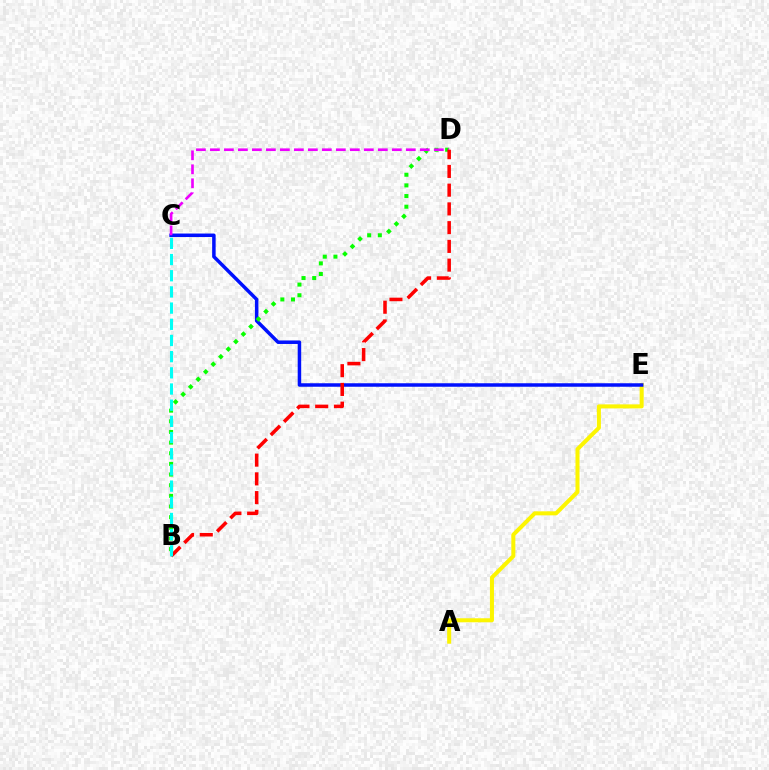{('A', 'E'): [{'color': '#fcf500', 'line_style': 'solid', 'thickness': 2.9}], ('C', 'E'): [{'color': '#0010ff', 'line_style': 'solid', 'thickness': 2.52}], ('B', 'D'): [{'color': '#08ff00', 'line_style': 'dotted', 'thickness': 2.89}, {'color': '#ff0000', 'line_style': 'dashed', 'thickness': 2.55}], ('C', 'D'): [{'color': '#ee00ff', 'line_style': 'dashed', 'thickness': 1.9}], ('B', 'C'): [{'color': '#00fff6', 'line_style': 'dashed', 'thickness': 2.2}]}